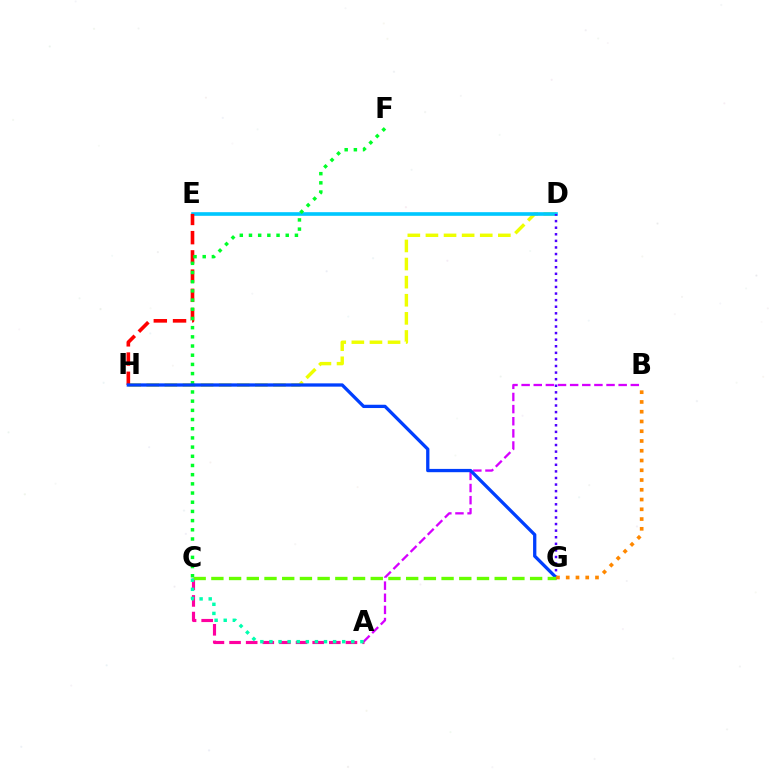{('A', 'B'): [{'color': '#d600ff', 'line_style': 'dashed', 'thickness': 1.65}], ('A', 'C'): [{'color': '#ff00a0', 'line_style': 'dashed', 'thickness': 2.26}, {'color': '#00ffaf', 'line_style': 'dotted', 'thickness': 2.47}], ('D', 'H'): [{'color': '#eeff00', 'line_style': 'dashed', 'thickness': 2.46}], ('D', 'E'): [{'color': '#00c7ff', 'line_style': 'solid', 'thickness': 2.62}], ('E', 'H'): [{'color': '#ff0000', 'line_style': 'dashed', 'thickness': 2.61}], ('D', 'G'): [{'color': '#4f00ff', 'line_style': 'dotted', 'thickness': 1.79}], ('C', 'F'): [{'color': '#00ff27', 'line_style': 'dotted', 'thickness': 2.5}], ('G', 'H'): [{'color': '#003fff', 'line_style': 'solid', 'thickness': 2.37}], ('C', 'G'): [{'color': '#66ff00', 'line_style': 'dashed', 'thickness': 2.41}], ('B', 'G'): [{'color': '#ff8800', 'line_style': 'dotted', 'thickness': 2.65}]}